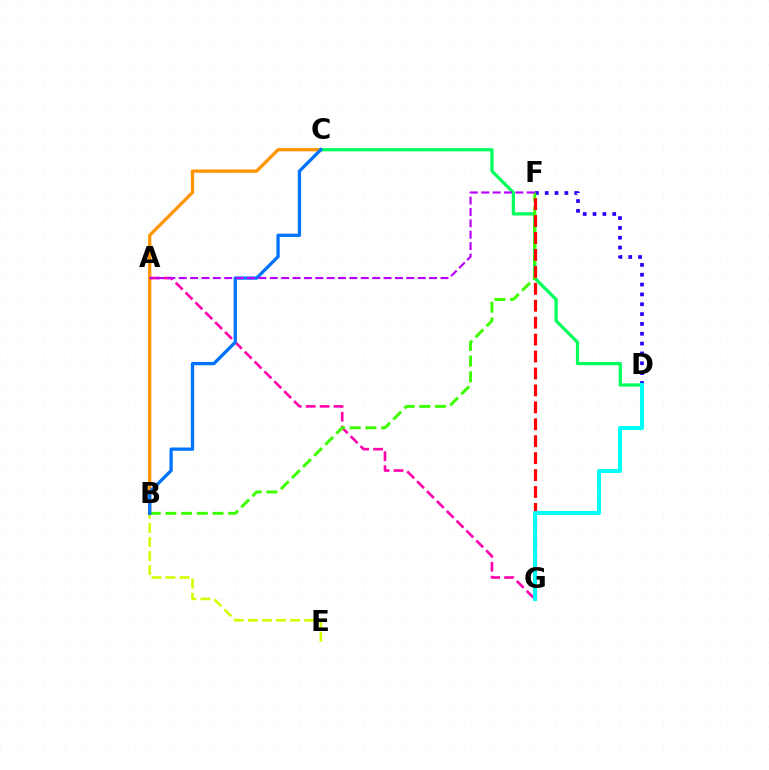{('D', 'F'): [{'color': '#2500ff', 'line_style': 'dotted', 'thickness': 2.67}], ('B', 'C'): [{'color': '#ff9400', 'line_style': 'solid', 'thickness': 2.34}, {'color': '#0074ff', 'line_style': 'solid', 'thickness': 2.37}], ('C', 'D'): [{'color': '#00ff5c', 'line_style': 'solid', 'thickness': 2.33}], ('A', 'G'): [{'color': '#ff00ac', 'line_style': 'dashed', 'thickness': 1.89}], ('B', 'E'): [{'color': '#d1ff00', 'line_style': 'dashed', 'thickness': 1.91}], ('B', 'F'): [{'color': '#3dff00', 'line_style': 'dashed', 'thickness': 2.13}], ('F', 'G'): [{'color': '#ff0000', 'line_style': 'dashed', 'thickness': 2.3}], ('A', 'F'): [{'color': '#b900ff', 'line_style': 'dashed', 'thickness': 1.55}], ('D', 'G'): [{'color': '#00fff6', 'line_style': 'solid', 'thickness': 2.92}]}